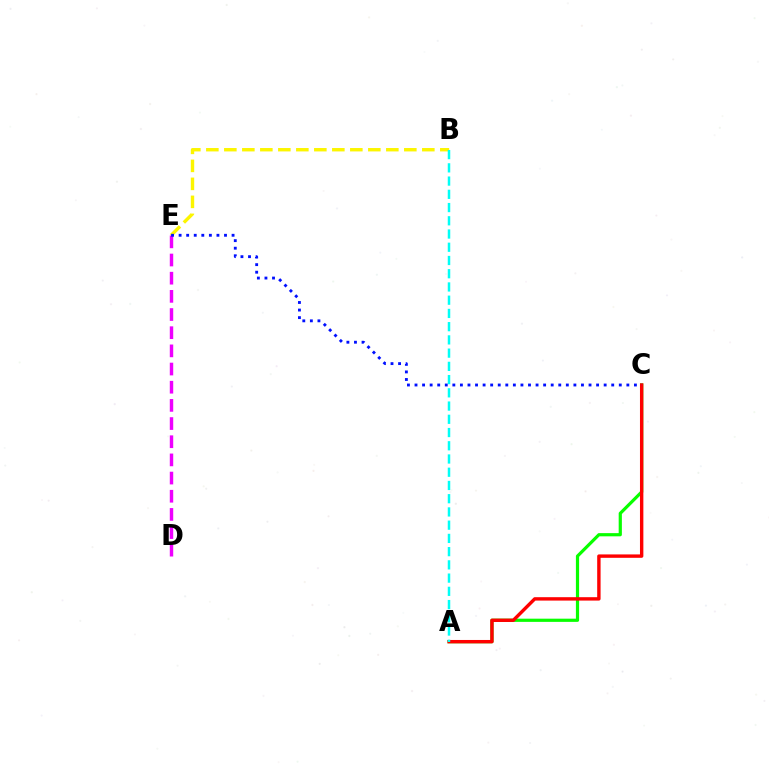{('B', 'E'): [{'color': '#fcf500', 'line_style': 'dashed', 'thickness': 2.44}], ('D', 'E'): [{'color': '#ee00ff', 'line_style': 'dashed', 'thickness': 2.47}], ('A', 'C'): [{'color': '#08ff00', 'line_style': 'solid', 'thickness': 2.3}, {'color': '#ff0000', 'line_style': 'solid', 'thickness': 2.45}], ('A', 'B'): [{'color': '#00fff6', 'line_style': 'dashed', 'thickness': 1.8}], ('C', 'E'): [{'color': '#0010ff', 'line_style': 'dotted', 'thickness': 2.06}]}